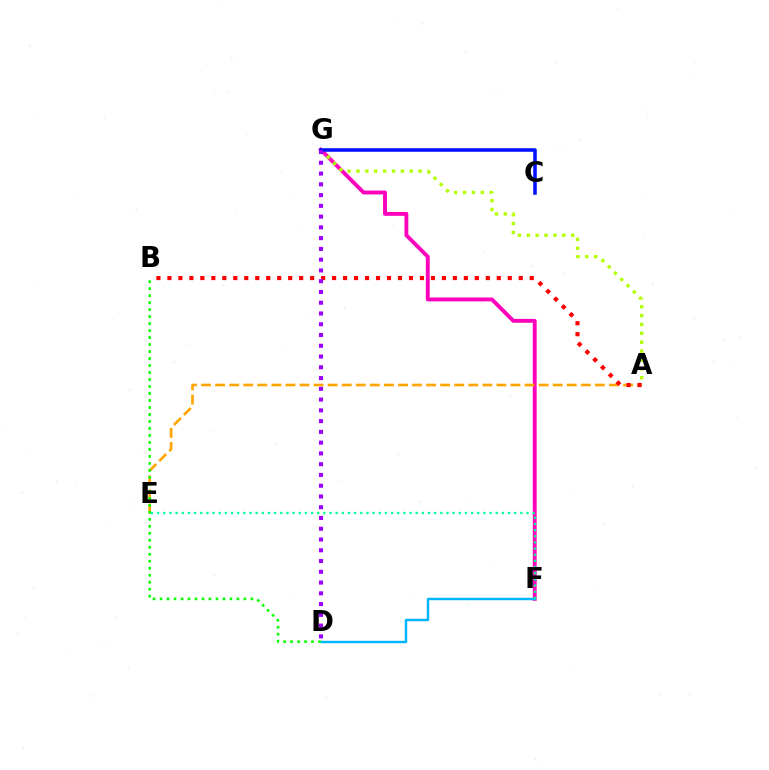{('F', 'G'): [{'color': '#ff00bd', 'line_style': 'solid', 'thickness': 2.79}], ('A', 'E'): [{'color': '#ffa500', 'line_style': 'dashed', 'thickness': 1.91}], ('D', 'F'): [{'color': '#00b5ff', 'line_style': 'solid', 'thickness': 1.76}], ('A', 'B'): [{'color': '#ff0000', 'line_style': 'dotted', 'thickness': 2.98}], ('B', 'D'): [{'color': '#08ff00', 'line_style': 'dotted', 'thickness': 1.9}], ('A', 'G'): [{'color': '#b3ff00', 'line_style': 'dotted', 'thickness': 2.41}], ('C', 'G'): [{'color': '#0010ff', 'line_style': 'solid', 'thickness': 2.55}], ('D', 'G'): [{'color': '#9b00ff', 'line_style': 'dotted', 'thickness': 2.92}], ('E', 'F'): [{'color': '#00ff9d', 'line_style': 'dotted', 'thickness': 1.67}]}